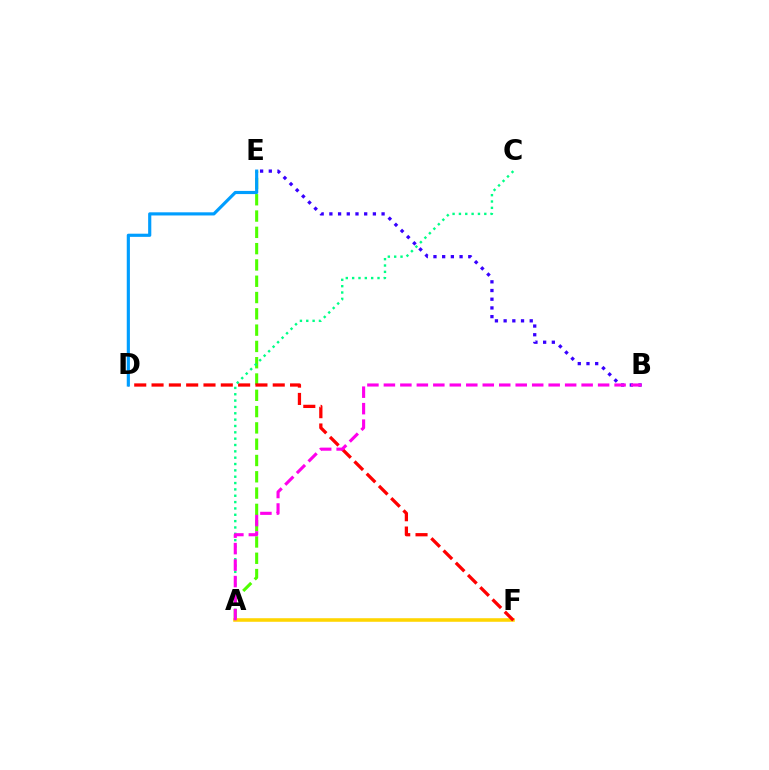{('A', 'E'): [{'color': '#4fff00', 'line_style': 'dashed', 'thickness': 2.21}], ('A', 'F'): [{'color': '#ffd500', 'line_style': 'solid', 'thickness': 2.57}], ('D', 'F'): [{'color': '#ff0000', 'line_style': 'dashed', 'thickness': 2.35}], ('A', 'C'): [{'color': '#00ff86', 'line_style': 'dotted', 'thickness': 1.72}], ('B', 'E'): [{'color': '#3700ff', 'line_style': 'dotted', 'thickness': 2.36}], ('D', 'E'): [{'color': '#009eff', 'line_style': 'solid', 'thickness': 2.27}], ('A', 'B'): [{'color': '#ff00ed', 'line_style': 'dashed', 'thickness': 2.24}]}